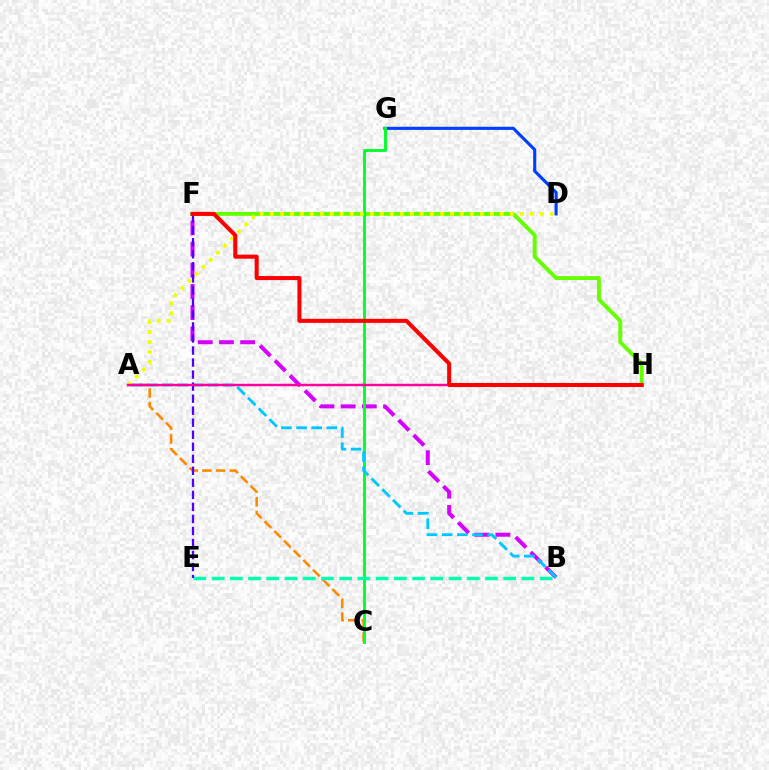{('B', 'F'): [{'color': '#d600ff', 'line_style': 'dashed', 'thickness': 2.88}], ('F', 'H'): [{'color': '#66ff00', 'line_style': 'solid', 'thickness': 2.81}, {'color': '#ff0000', 'line_style': 'solid', 'thickness': 2.91}], ('A', 'C'): [{'color': '#ff8800', 'line_style': 'dashed', 'thickness': 1.86}], ('D', 'G'): [{'color': '#003fff', 'line_style': 'solid', 'thickness': 2.26}], ('C', 'G'): [{'color': '#00ff27', 'line_style': 'solid', 'thickness': 2.06}], ('A', 'B'): [{'color': '#00c7ff', 'line_style': 'dashed', 'thickness': 2.06}], ('B', 'E'): [{'color': '#00ffaf', 'line_style': 'dashed', 'thickness': 2.48}], ('E', 'F'): [{'color': '#4f00ff', 'line_style': 'dashed', 'thickness': 1.63}], ('A', 'D'): [{'color': '#eeff00', 'line_style': 'dotted', 'thickness': 2.72}], ('A', 'H'): [{'color': '#ff00a0', 'line_style': 'solid', 'thickness': 1.76}]}